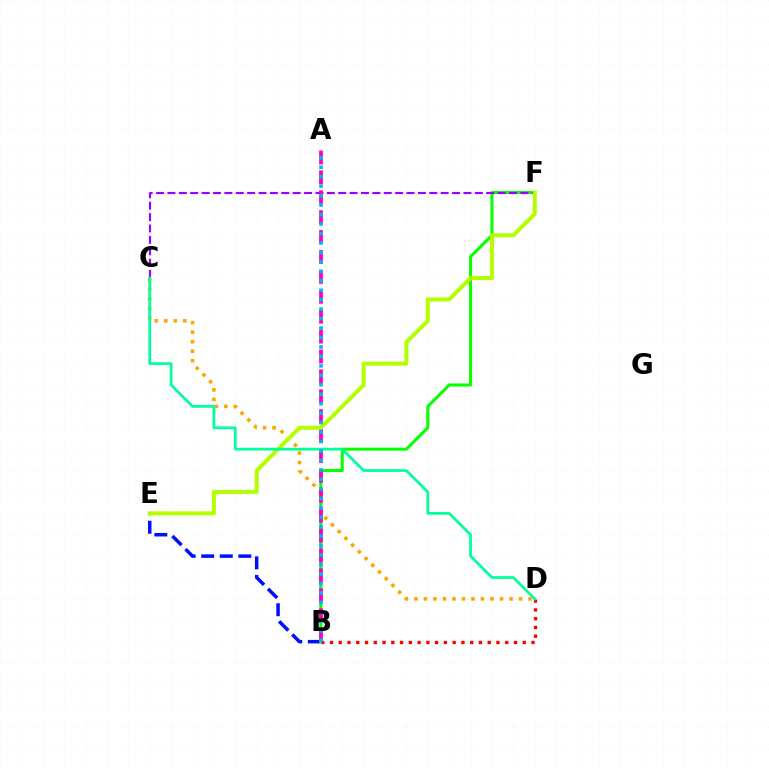{('B', 'E'): [{'color': '#0010ff', 'line_style': 'dashed', 'thickness': 2.52}], ('B', 'F'): [{'color': '#08ff00', 'line_style': 'solid', 'thickness': 2.2}], ('C', 'F'): [{'color': '#9b00ff', 'line_style': 'dashed', 'thickness': 1.55}], ('C', 'D'): [{'color': '#ffa500', 'line_style': 'dotted', 'thickness': 2.58}, {'color': '#00ff9d', 'line_style': 'solid', 'thickness': 1.97}], ('A', 'B'): [{'color': '#ff00bd', 'line_style': 'dashed', 'thickness': 2.7}, {'color': '#00b5ff', 'line_style': 'dotted', 'thickness': 2.57}], ('E', 'F'): [{'color': '#b3ff00', 'line_style': 'solid', 'thickness': 2.9}], ('B', 'D'): [{'color': '#ff0000', 'line_style': 'dotted', 'thickness': 2.38}]}